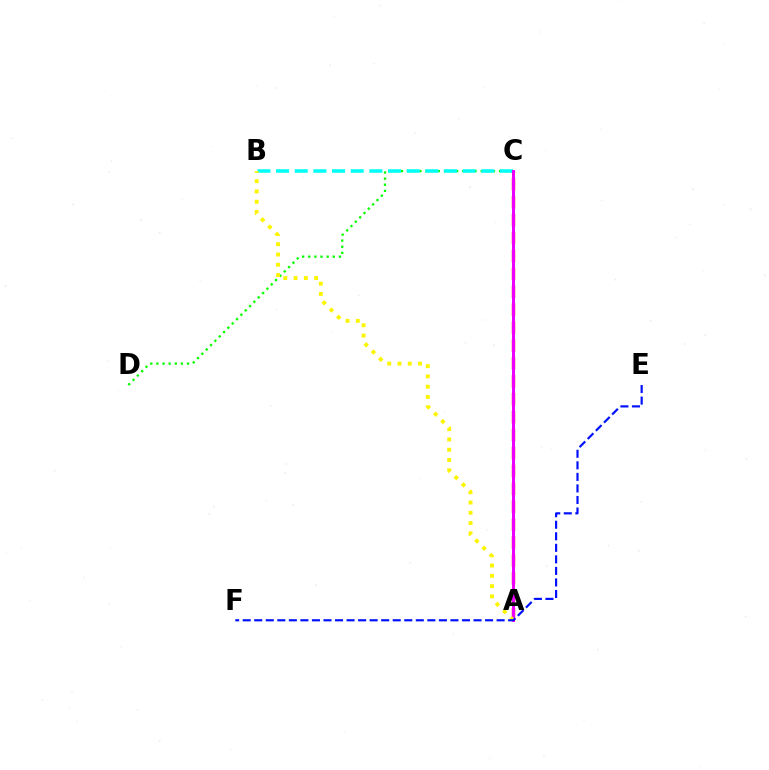{('C', 'D'): [{'color': '#08ff00', 'line_style': 'dotted', 'thickness': 1.67}], ('B', 'C'): [{'color': '#00fff6', 'line_style': 'dashed', 'thickness': 2.54}], ('A', 'C'): [{'color': '#ff0000', 'line_style': 'dashed', 'thickness': 2.43}, {'color': '#ee00ff', 'line_style': 'solid', 'thickness': 2.14}], ('A', 'B'): [{'color': '#fcf500', 'line_style': 'dotted', 'thickness': 2.79}], ('E', 'F'): [{'color': '#0010ff', 'line_style': 'dashed', 'thickness': 1.57}]}